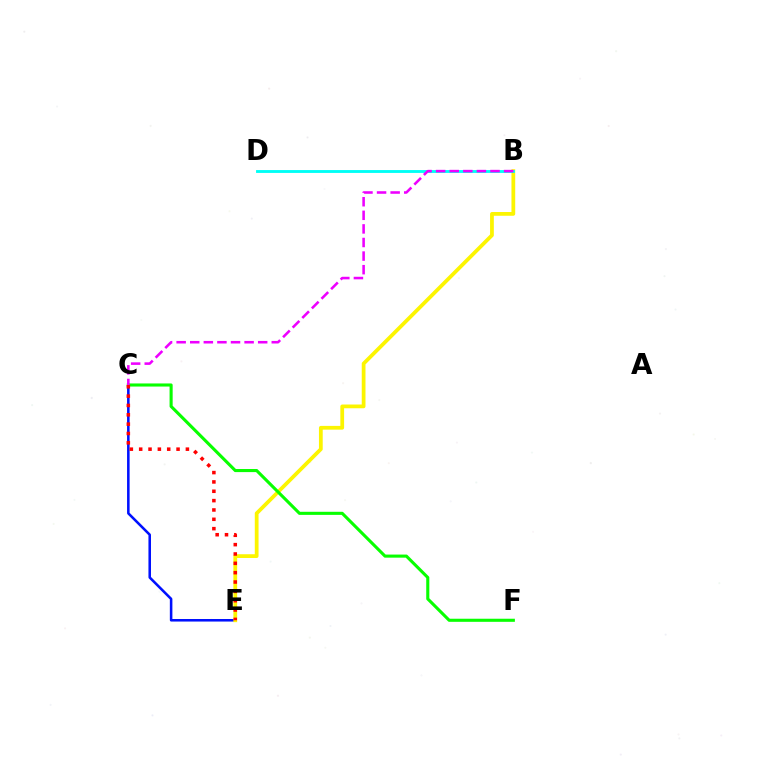{('C', 'E'): [{'color': '#0010ff', 'line_style': 'solid', 'thickness': 1.84}, {'color': '#ff0000', 'line_style': 'dotted', 'thickness': 2.54}], ('B', 'E'): [{'color': '#fcf500', 'line_style': 'solid', 'thickness': 2.7}], ('C', 'F'): [{'color': '#08ff00', 'line_style': 'solid', 'thickness': 2.23}], ('B', 'D'): [{'color': '#00fff6', 'line_style': 'solid', 'thickness': 2.06}], ('B', 'C'): [{'color': '#ee00ff', 'line_style': 'dashed', 'thickness': 1.85}]}